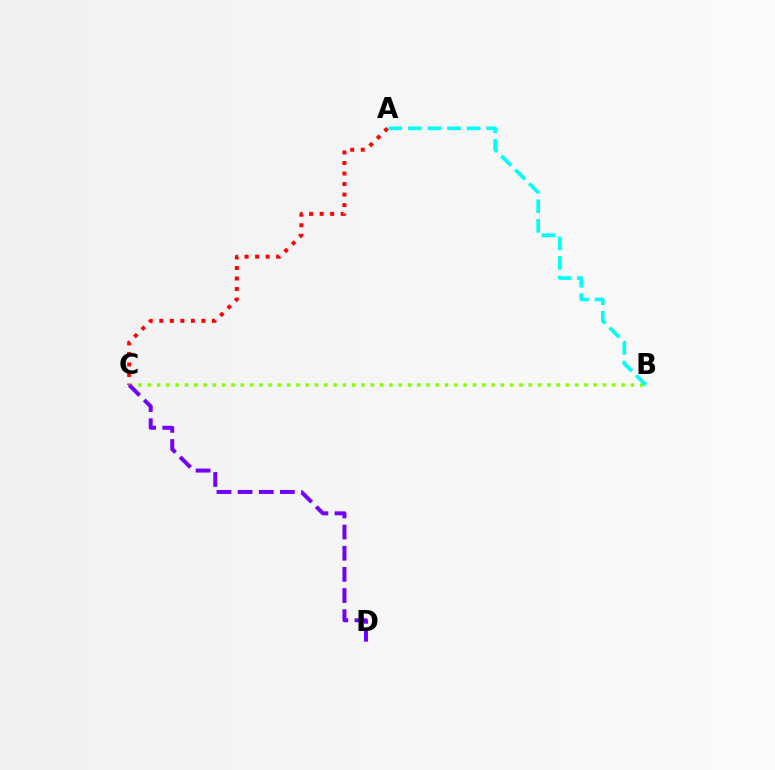{('A', 'C'): [{'color': '#ff0000', 'line_style': 'dotted', 'thickness': 2.86}], ('B', 'C'): [{'color': '#84ff00', 'line_style': 'dotted', 'thickness': 2.52}], ('C', 'D'): [{'color': '#7200ff', 'line_style': 'dashed', 'thickness': 2.87}], ('A', 'B'): [{'color': '#00fff6', 'line_style': 'dashed', 'thickness': 2.66}]}